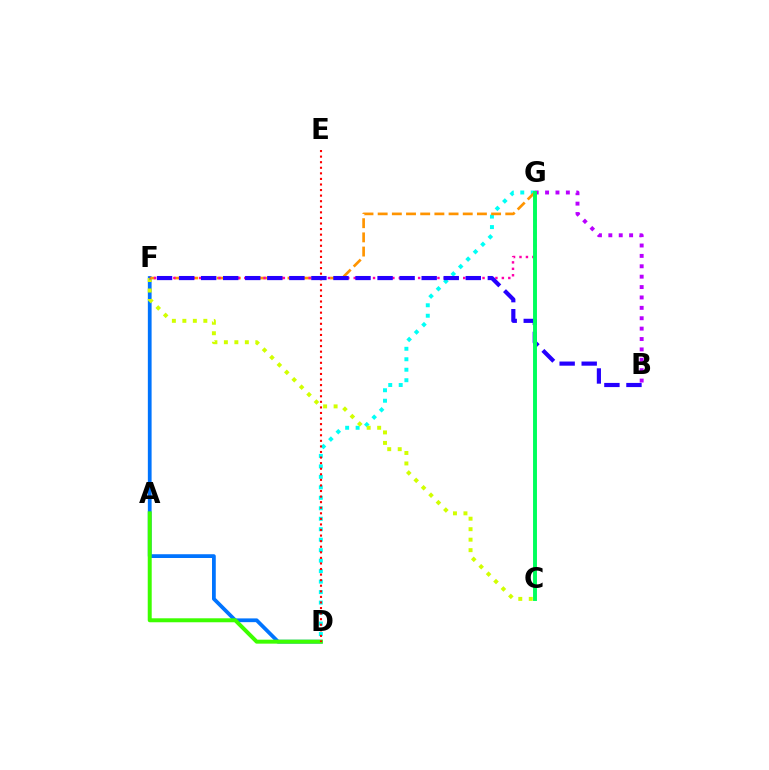{('D', 'G'): [{'color': '#00fff6', 'line_style': 'dotted', 'thickness': 2.85}], ('D', 'F'): [{'color': '#0074ff', 'line_style': 'solid', 'thickness': 2.71}], ('C', 'F'): [{'color': '#d1ff00', 'line_style': 'dotted', 'thickness': 2.85}], ('F', 'G'): [{'color': '#ff9400', 'line_style': 'dashed', 'thickness': 1.93}, {'color': '#ff00ac', 'line_style': 'dotted', 'thickness': 1.75}], ('A', 'D'): [{'color': '#3dff00', 'line_style': 'solid', 'thickness': 2.86}], ('B', 'G'): [{'color': '#b900ff', 'line_style': 'dotted', 'thickness': 2.82}], ('D', 'E'): [{'color': '#ff0000', 'line_style': 'dotted', 'thickness': 1.51}], ('B', 'F'): [{'color': '#2500ff', 'line_style': 'dashed', 'thickness': 3.0}], ('C', 'G'): [{'color': '#00ff5c', 'line_style': 'solid', 'thickness': 2.82}]}